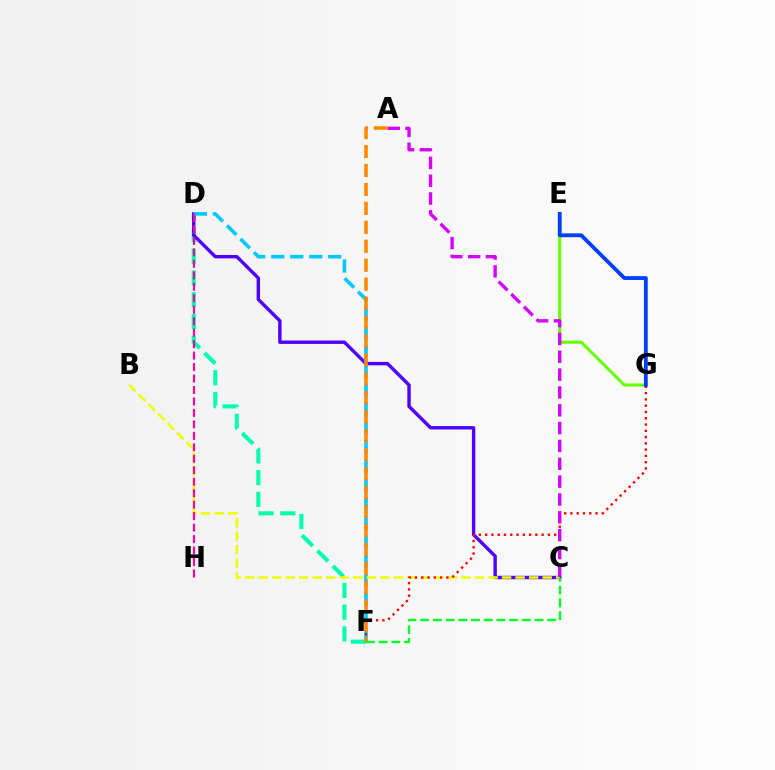{('D', 'F'): [{'color': '#00ffaf', 'line_style': 'dashed', 'thickness': 2.95}, {'color': '#00c7ff', 'line_style': 'dashed', 'thickness': 2.58}], ('C', 'D'): [{'color': '#4f00ff', 'line_style': 'solid', 'thickness': 2.45}], ('B', 'C'): [{'color': '#eeff00', 'line_style': 'dashed', 'thickness': 1.84}], ('F', 'G'): [{'color': '#ff0000', 'line_style': 'dotted', 'thickness': 1.7}], ('E', 'G'): [{'color': '#66ff00', 'line_style': 'solid', 'thickness': 2.2}, {'color': '#003fff', 'line_style': 'solid', 'thickness': 2.74}], ('D', 'H'): [{'color': '#ff00a0', 'line_style': 'dashed', 'thickness': 1.56}], ('A', 'C'): [{'color': '#d600ff', 'line_style': 'dashed', 'thickness': 2.42}], ('A', 'F'): [{'color': '#ff8800', 'line_style': 'dashed', 'thickness': 2.57}], ('C', 'F'): [{'color': '#00ff27', 'line_style': 'dashed', 'thickness': 1.73}]}